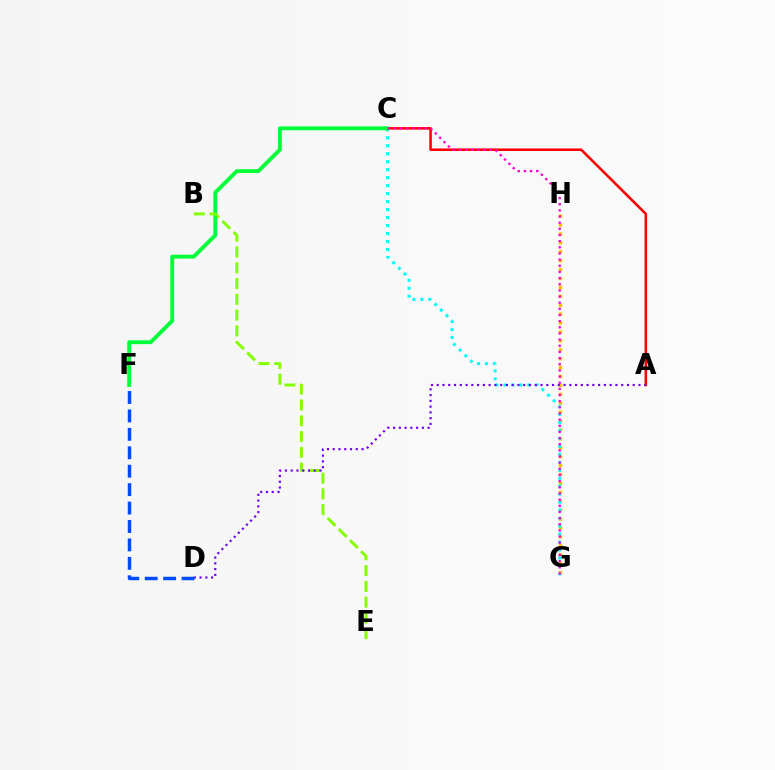{('G', 'H'): [{'color': '#ffbd00', 'line_style': 'dotted', 'thickness': 2.42}], ('A', 'C'): [{'color': '#ff0000', 'line_style': 'solid', 'thickness': 1.84}], ('C', 'G'): [{'color': '#00fff6', 'line_style': 'dotted', 'thickness': 2.17}, {'color': '#ff00cf', 'line_style': 'dotted', 'thickness': 1.67}], ('C', 'F'): [{'color': '#00ff39', 'line_style': 'solid', 'thickness': 2.78}], ('B', 'E'): [{'color': '#84ff00', 'line_style': 'dashed', 'thickness': 2.14}], ('A', 'D'): [{'color': '#7200ff', 'line_style': 'dotted', 'thickness': 1.57}], ('D', 'F'): [{'color': '#004bff', 'line_style': 'dashed', 'thickness': 2.5}]}